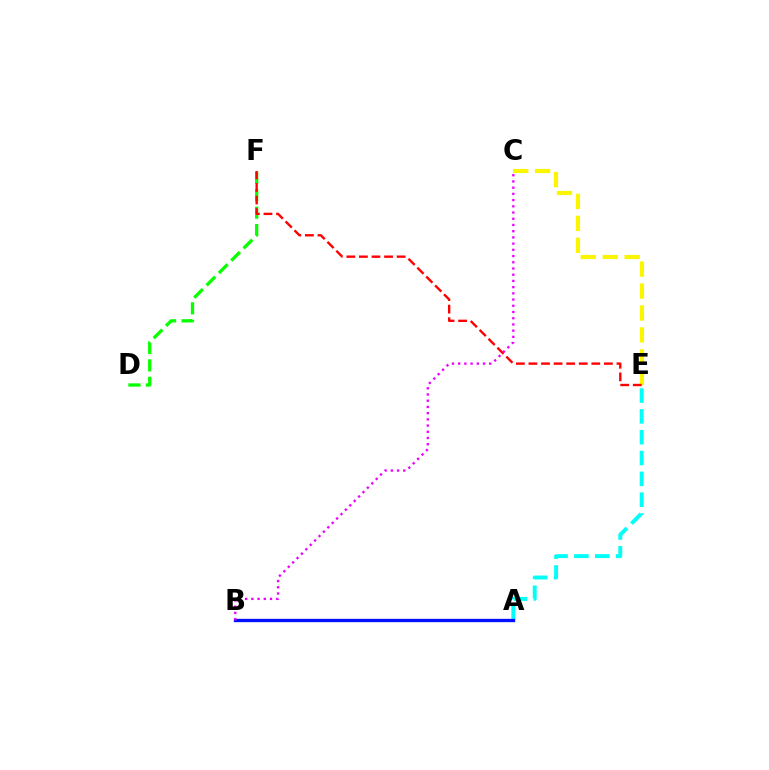{('A', 'E'): [{'color': '#00fff6', 'line_style': 'dashed', 'thickness': 2.83}], ('C', 'E'): [{'color': '#fcf500', 'line_style': 'dashed', 'thickness': 2.98}], ('D', 'F'): [{'color': '#08ff00', 'line_style': 'dashed', 'thickness': 2.37}], ('E', 'F'): [{'color': '#ff0000', 'line_style': 'dashed', 'thickness': 1.71}], ('A', 'B'): [{'color': '#0010ff', 'line_style': 'solid', 'thickness': 2.39}], ('B', 'C'): [{'color': '#ee00ff', 'line_style': 'dotted', 'thickness': 1.69}]}